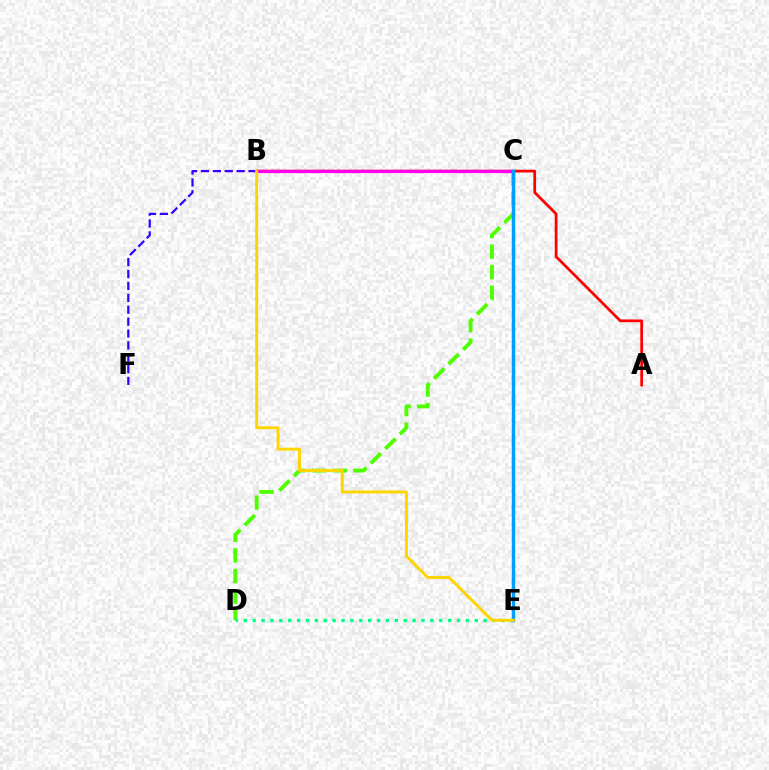{('C', 'D'): [{'color': '#4fff00', 'line_style': 'dashed', 'thickness': 2.79}], ('A', 'B'): [{'color': '#ff0000', 'line_style': 'solid', 'thickness': 1.97}], ('D', 'E'): [{'color': '#00ff86', 'line_style': 'dotted', 'thickness': 2.41}], ('B', 'F'): [{'color': '#3700ff', 'line_style': 'dashed', 'thickness': 1.61}], ('B', 'C'): [{'color': '#ff00ed', 'line_style': 'solid', 'thickness': 2.33}], ('C', 'E'): [{'color': '#009eff', 'line_style': 'solid', 'thickness': 2.49}], ('B', 'E'): [{'color': '#ffd500', 'line_style': 'solid', 'thickness': 2.12}]}